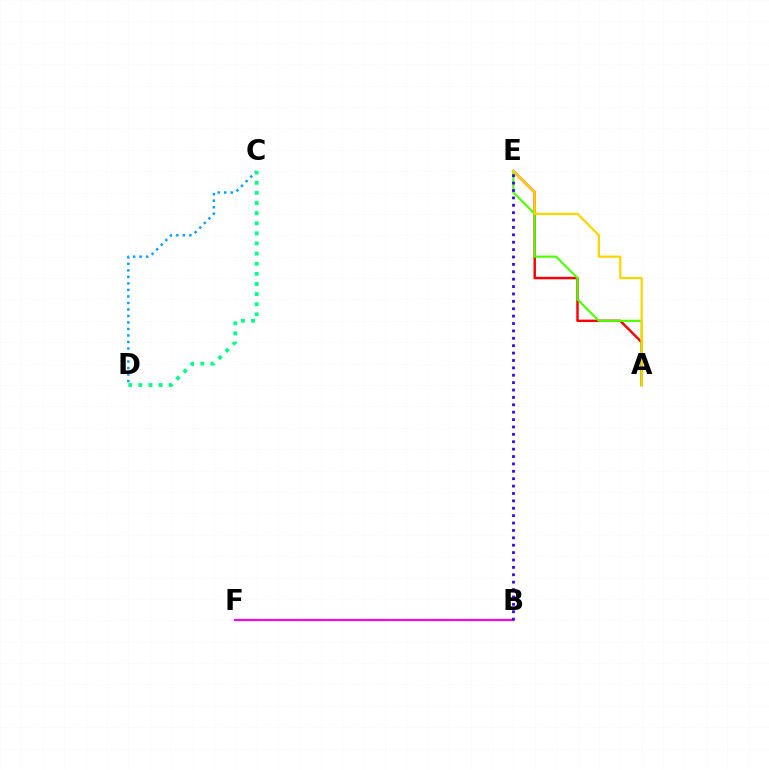{('A', 'E'): [{'color': '#ff0000', 'line_style': 'solid', 'thickness': 1.76}, {'color': '#4fff00', 'line_style': 'solid', 'thickness': 1.55}, {'color': '#ffd500', 'line_style': 'solid', 'thickness': 1.62}], ('B', 'F'): [{'color': '#ff00ed', 'line_style': 'solid', 'thickness': 1.56}], ('C', 'D'): [{'color': '#009eff', 'line_style': 'dotted', 'thickness': 1.77}, {'color': '#00ff86', 'line_style': 'dotted', 'thickness': 2.75}], ('B', 'E'): [{'color': '#3700ff', 'line_style': 'dotted', 'thickness': 2.01}]}